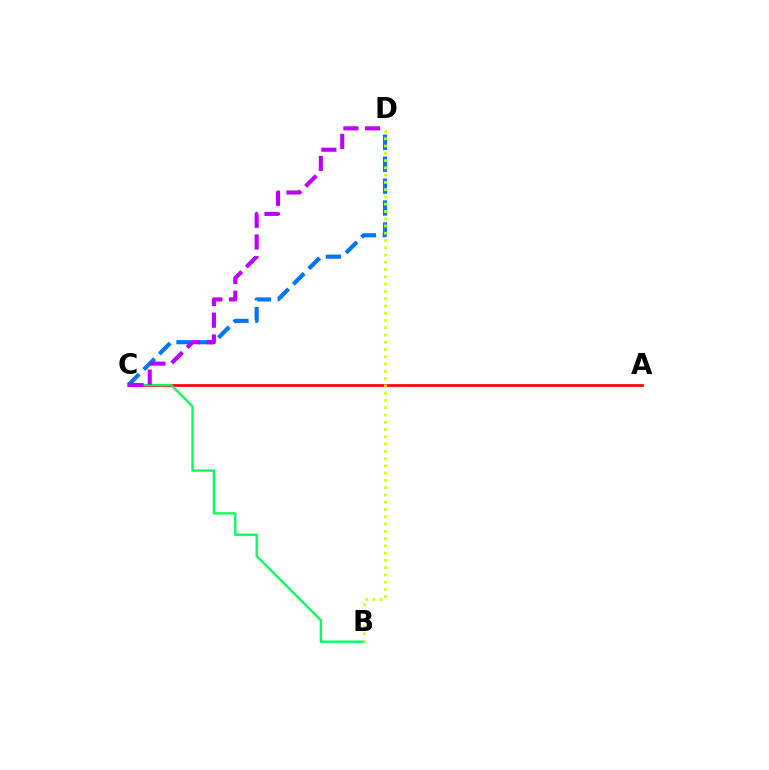{('A', 'C'): [{'color': '#ff0000', 'line_style': 'solid', 'thickness': 1.94}], ('B', 'C'): [{'color': '#00ff5c', 'line_style': 'solid', 'thickness': 1.67}], ('C', 'D'): [{'color': '#0074ff', 'line_style': 'dashed', 'thickness': 2.98}, {'color': '#b900ff', 'line_style': 'dashed', 'thickness': 2.95}], ('B', 'D'): [{'color': '#d1ff00', 'line_style': 'dotted', 'thickness': 1.98}]}